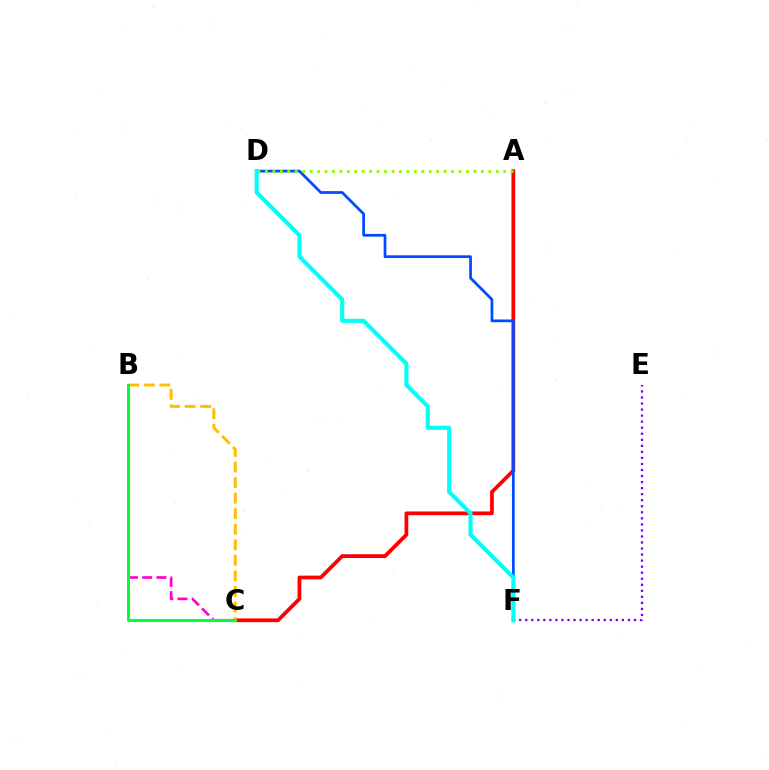{('B', 'C'): [{'color': '#ff00cf', 'line_style': 'dashed', 'thickness': 1.93}, {'color': '#ffbd00', 'line_style': 'dashed', 'thickness': 2.11}, {'color': '#00ff39', 'line_style': 'solid', 'thickness': 2.19}], ('A', 'C'): [{'color': '#ff0000', 'line_style': 'solid', 'thickness': 2.7}], ('D', 'F'): [{'color': '#004bff', 'line_style': 'solid', 'thickness': 1.97}, {'color': '#00fff6', 'line_style': 'solid', 'thickness': 2.96}], ('E', 'F'): [{'color': '#7200ff', 'line_style': 'dotted', 'thickness': 1.64}], ('A', 'D'): [{'color': '#84ff00', 'line_style': 'dotted', 'thickness': 2.02}]}